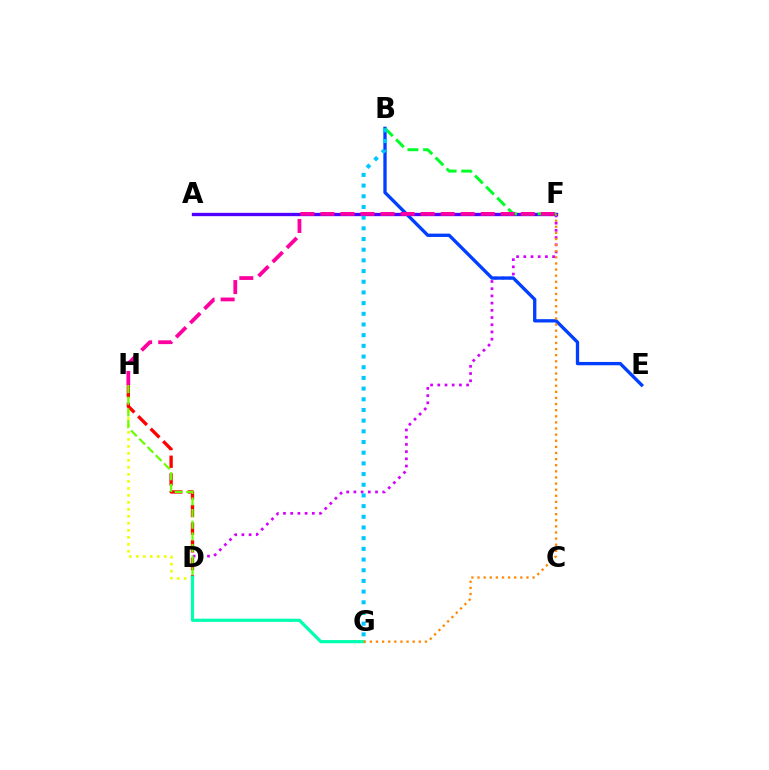{('D', 'H'): [{'color': '#eeff00', 'line_style': 'dotted', 'thickness': 1.9}, {'color': '#ff0000', 'line_style': 'dashed', 'thickness': 2.4}, {'color': '#66ff00', 'line_style': 'dashed', 'thickness': 1.58}], ('D', 'F'): [{'color': '#d600ff', 'line_style': 'dotted', 'thickness': 1.96}], ('B', 'E'): [{'color': '#003fff', 'line_style': 'solid', 'thickness': 2.39}], ('A', 'F'): [{'color': '#4f00ff', 'line_style': 'solid', 'thickness': 2.4}], ('D', 'G'): [{'color': '#00ffaf', 'line_style': 'solid', 'thickness': 2.3}], ('F', 'G'): [{'color': '#ff8800', 'line_style': 'dotted', 'thickness': 1.66}], ('B', 'F'): [{'color': '#00ff27', 'line_style': 'dashed', 'thickness': 2.13}], ('B', 'G'): [{'color': '#00c7ff', 'line_style': 'dotted', 'thickness': 2.9}], ('F', 'H'): [{'color': '#ff00a0', 'line_style': 'dashed', 'thickness': 2.72}]}